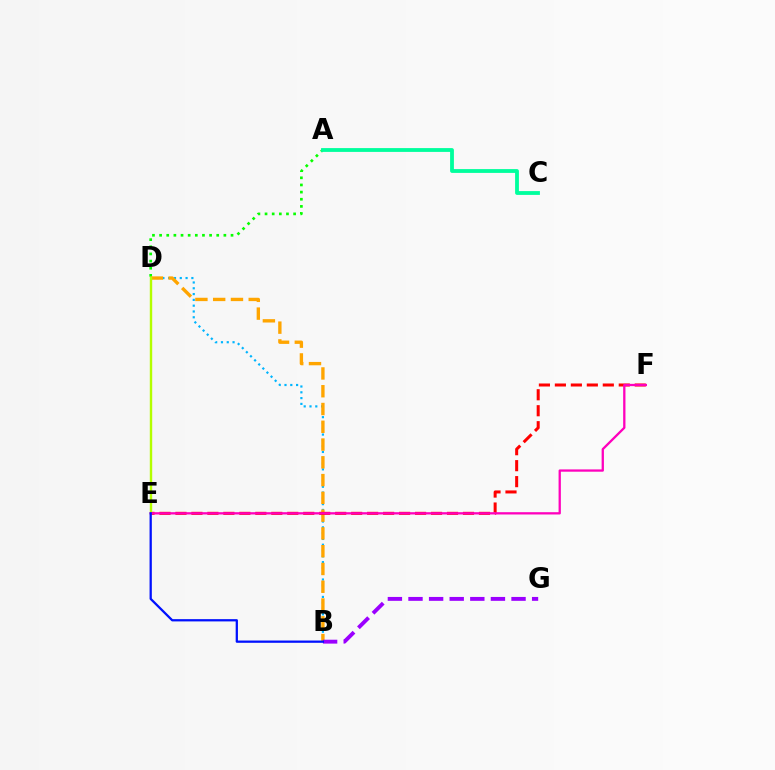{('B', 'D'): [{'color': '#00b5ff', 'line_style': 'dotted', 'thickness': 1.58}, {'color': '#ffa500', 'line_style': 'dashed', 'thickness': 2.41}], ('A', 'D'): [{'color': '#08ff00', 'line_style': 'dotted', 'thickness': 1.94}], ('A', 'C'): [{'color': '#00ff9d', 'line_style': 'solid', 'thickness': 2.75}], ('E', 'F'): [{'color': '#ff0000', 'line_style': 'dashed', 'thickness': 2.17}, {'color': '#ff00bd', 'line_style': 'solid', 'thickness': 1.65}], ('D', 'E'): [{'color': '#b3ff00', 'line_style': 'solid', 'thickness': 1.73}], ('B', 'G'): [{'color': '#9b00ff', 'line_style': 'dashed', 'thickness': 2.8}], ('B', 'E'): [{'color': '#0010ff', 'line_style': 'solid', 'thickness': 1.63}]}